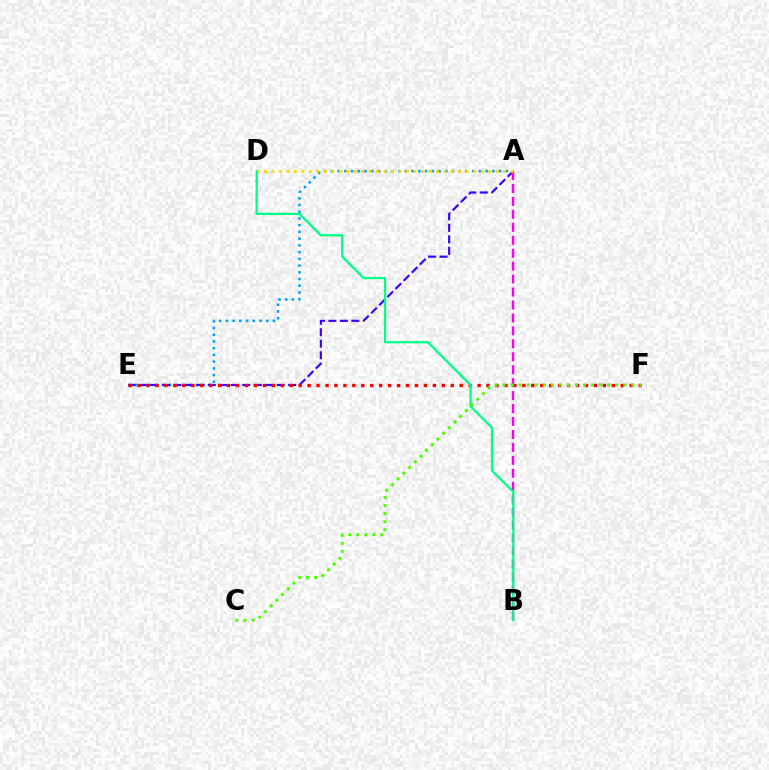{('A', 'E'): [{'color': '#009eff', 'line_style': 'dotted', 'thickness': 1.83}, {'color': '#3700ff', 'line_style': 'dashed', 'thickness': 1.56}], ('E', 'F'): [{'color': '#ff0000', 'line_style': 'dotted', 'thickness': 2.43}], ('A', 'B'): [{'color': '#ff00ed', 'line_style': 'dashed', 'thickness': 1.76}], ('A', 'D'): [{'color': '#ffd500', 'line_style': 'dotted', 'thickness': 2.03}], ('B', 'D'): [{'color': '#00ff86', 'line_style': 'solid', 'thickness': 1.63}], ('C', 'F'): [{'color': '#4fff00', 'line_style': 'dotted', 'thickness': 2.19}]}